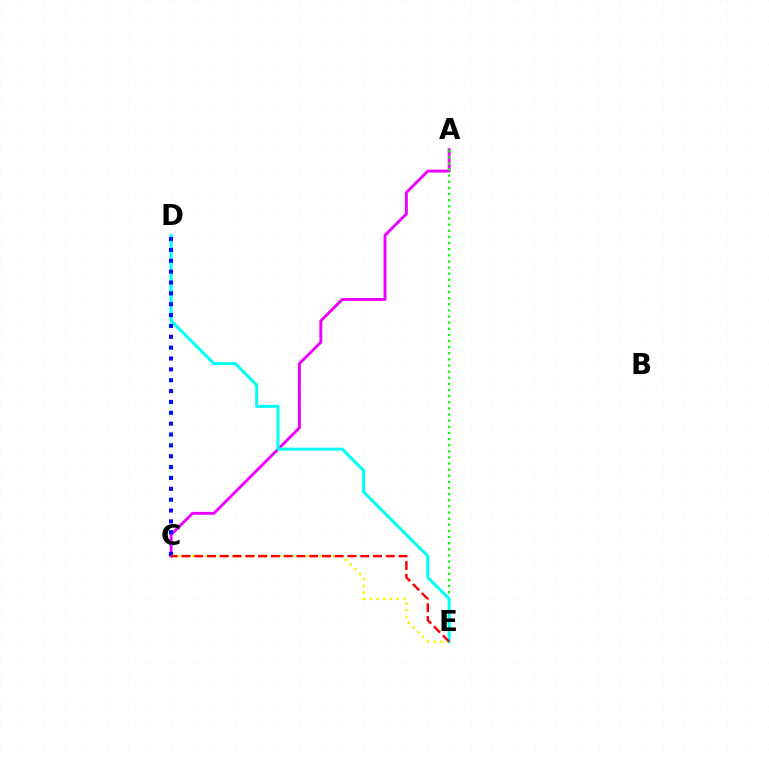{('C', 'E'): [{'color': '#fcf500', 'line_style': 'dotted', 'thickness': 1.82}, {'color': '#ff0000', 'line_style': 'dashed', 'thickness': 1.73}], ('A', 'C'): [{'color': '#ee00ff', 'line_style': 'solid', 'thickness': 2.07}], ('A', 'E'): [{'color': '#08ff00', 'line_style': 'dotted', 'thickness': 1.66}], ('D', 'E'): [{'color': '#00fff6', 'line_style': 'solid', 'thickness': 2.17}], ('C', 'D'): [{'color': '#0010ff', 'line_style': 'dotted', 'thickness': 2.95}]}